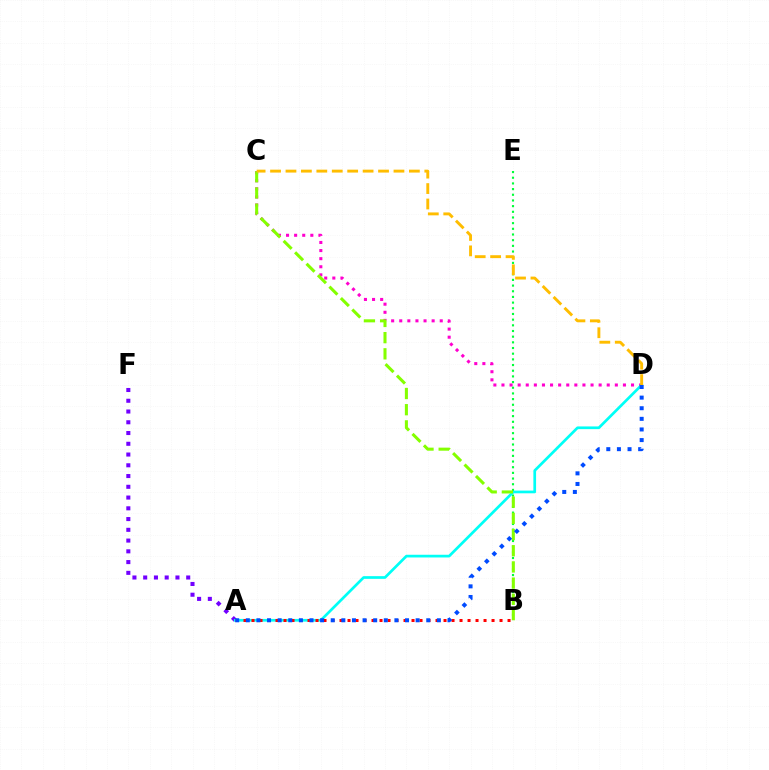{('A', 'F'): [{'color': '#7200ff', 'line_style': 'dotted', 'thickness': 2.92}], ('C', 'D'): [{'color': '#ff00cf', 'line_style': 'dotted', 'thickness': 2.2}, {'color': '#ffbd00', 'line_style': 'dashed', 'thickness': 2.1}], ('B', 'E'): [{'color': '#00ff39', 'line_style': 'dotted', 'thickness': 1.54}], ('A', 'D'): [{'color': '#00fff6', 'line_style': 'solid', 'thickness': 1.95}, {'color': '#004bff', 'line_style': 'dotted', 'thickness': 2.88}], ('B', 'C'): [{'color': '#84ff00', 'line_style': 'dashed', 'thickness': 2.2}], ('A', 'B'): [{'color': '#ff0000', 'line_style': 'dotted', 'thickness': 2.17}]}